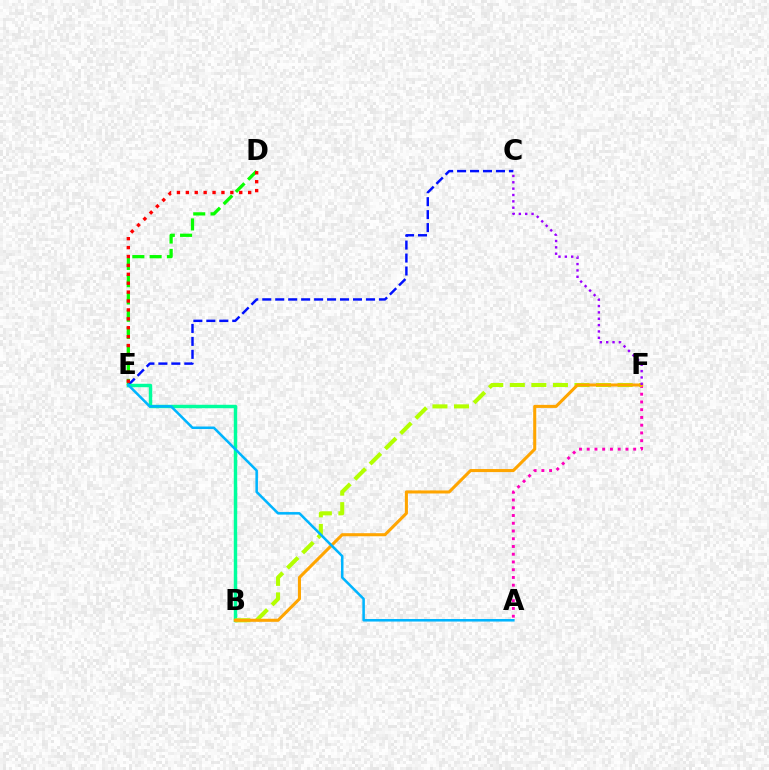{('D', 'E'): [{'color': '#08ff00', 'line_style': 'dashed', 'thickness': 2.35}, {'color': '#ff0000', 'line_style': 'dotted', 'thickness': 2.42}], ('C', 'E'): [{'color': '#0010ff', 'line_style': 'dashed', 'thickness': 1.76}], ('B', 'E'): [{'color': '#00ff9d', 'line_style': 'solid', 'thickness': 2.48}], ('A', 'F'): [{'color': '#ff00bd', 'line_style': 'dotted', 'thickness': 2.1}], ('B', 'F'): [{'color': '#b3ff00', 'line_style': 'dashed', 'thickness': 2.93}, {'color': '#ffa500', 'line_style': 'solid', 'thickness': 2.21}], ('A', 'E'): [{'color': '#00b5ff', 'line_style': 'solid', 'thickness': 1.83}], ('C', 'F'): [{'color': '#9b00ff', 'line_style': 'dotted', 'thickness': 1.73}]}